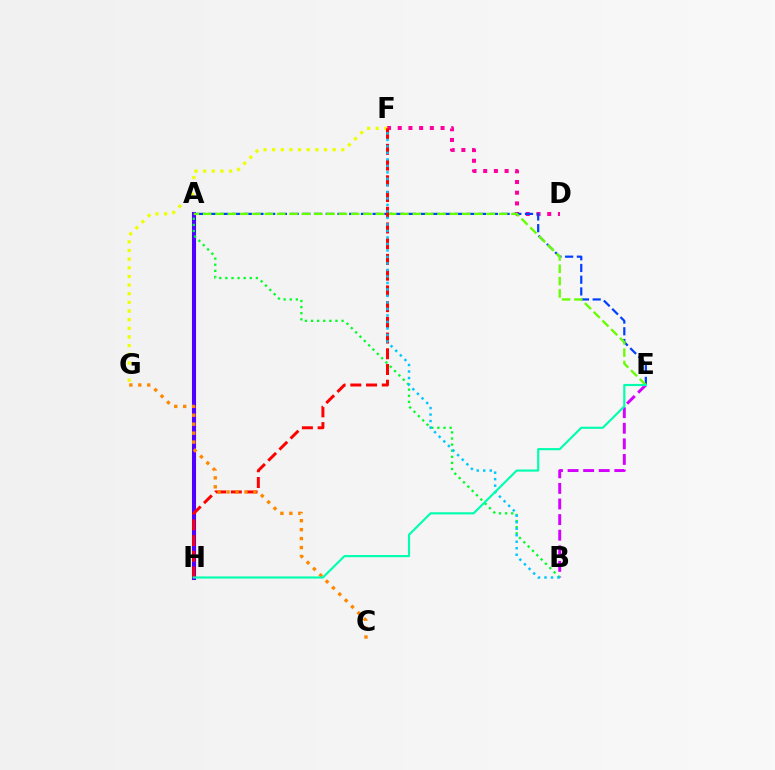{('D', 'F'): [{'color': '#ff00a0', 'line_style': 'dotted', 'thickness': 2.91}], ('F', 'G'): [{'color': '#eeff00', 'line_style': 'dotted', 'thickness': 2.35}], ('A', 'H'): [{'color': '#4f00ff', 'line_style': 'solid', 'thickness': 2.94}], ('A', 'E'): [{'color': '#003fff', 'line_style': 'dashed', 'thickness': 1.59}, {'color': '#66ff00', 'line_style': 'dashed', 'thickness': 1.68}], ('B', 'E'): [{'color': '#d600ff', 'line_style': 'dashed', 'thickness': 2.12}], ('A', 'B'): [{'color': '#00ff27', 'line_style': 'dotted', 'thickness': 1.66}], ('F', 'H'): [{'color': '#ff0000', 'line_style': 'dashed', 'thickness': 2.14}], ('C', 'G'): [{'color': '#ff8800', 'line_style': 'dotted', 'thickness': 2.43}], ('B', 'F'): [{'color': '#00c7ff', 'line_style': 'dotted', 'thickness': 1.77}], ('E', 'H'): [{'color': '#00ffaf', 'line_style': 'solid', 'thickness': 1.55}]}